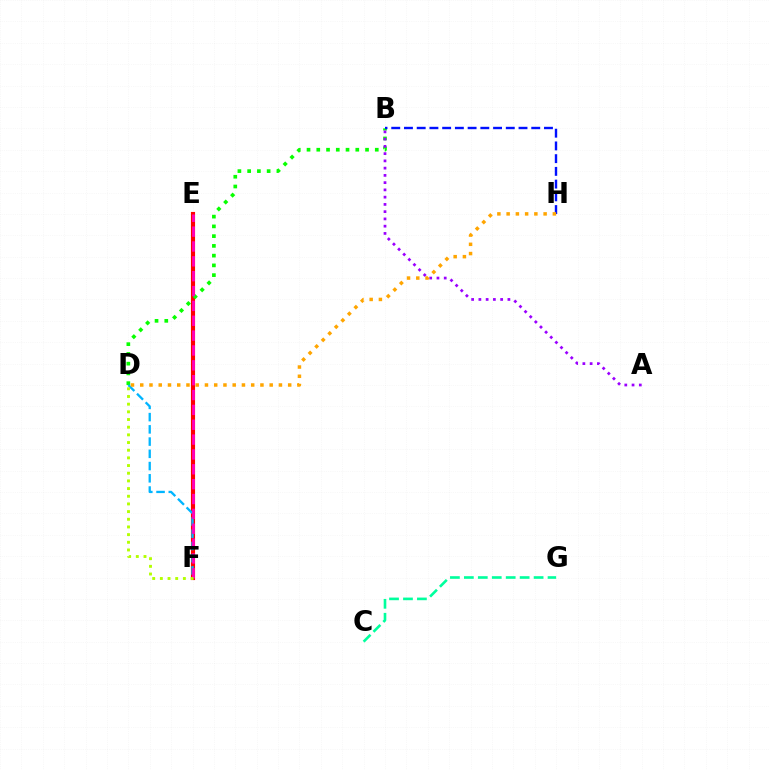{('E', 'F'): [{'color': '#ff0000', 'line_style': 'solid', 'thickness': 2.97}, {'color': '#ff00bd', 'line_style': 'dashed', 'thickness': 2.02}], ('C', 'G'): [{'color': '#00ff9d', 'line_style': 'dashed', 'thickness': 1.89}], ('B', 'D'): [{'color': '#08ff00', 'line_style': 'dotted', 'thickness': 2.65}], ('D', 'F'): [{'color': '#00b5ff', 'line_style': 'dashed', 'thickness': 1.66}, {'color': '#b3ff00', 'line_style': 'dotted', 'thickness': 2.08}], ('A', 'B'): [{'color': '#9b00ff', 'line_style': 'dotted', 'thickness': 1.97}], ('B', 'H'): [{'color': '#0010ff', 'line_style': 'dashed', 'thickness': 1.73}], ('D', 'H'): [{'color': '#ffa500', 'line_style': 'dotted', 'thickness': 2.51}]}